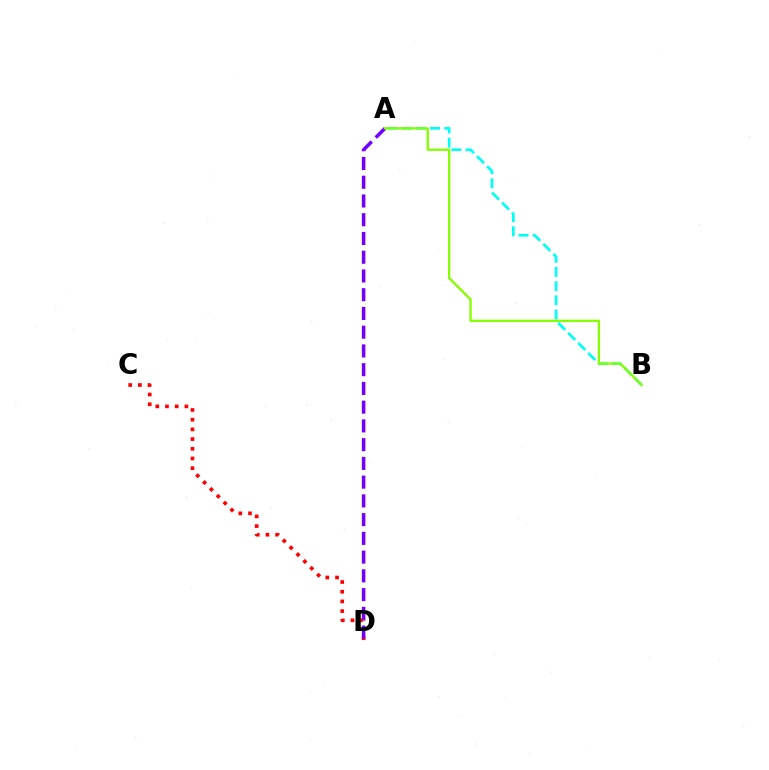{('A', 'B'): [{'color': '#00fff6', 'line_style': 'dashed', 'thickness': 1.93}, {'color': '#84ff00', 'line_style': 'solid', 'thickness': 1.66}], ('C', 'D'): [{'color': '#ff0000', 'line_style': 'dotted', 'thickness': 2.64}], ('A', 'D'): [{'color': '#7200ff', 'line_style': 'dashed', 'thickness': 2.55}]}